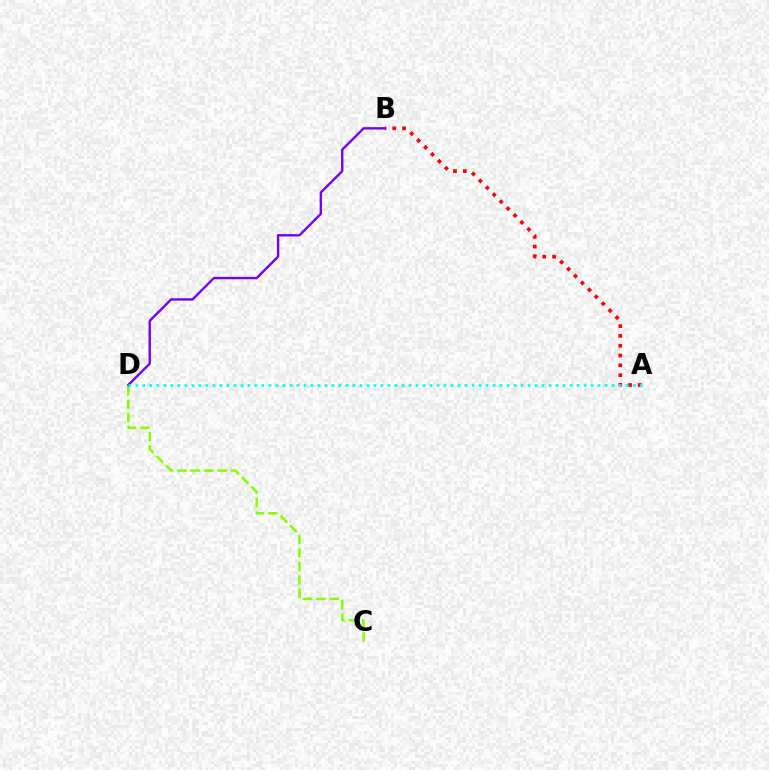{('C', 'D'): [{'color': '#84ff00', 'line_style': 'dashed', 'thickness': 1.83}], ('A', 'B'): [{'color': '#ff0000', 'line_style': 'dotted', 'thickness': 2.66}], ('B', 'D'): [{'color': '#7200ff', 'line_style': 'solid', 'thickness': 1.72}], ('A', 'D'): [{'color': '#00fff6', 'line_style': 'dotted', 'thickness': 1.9}]}